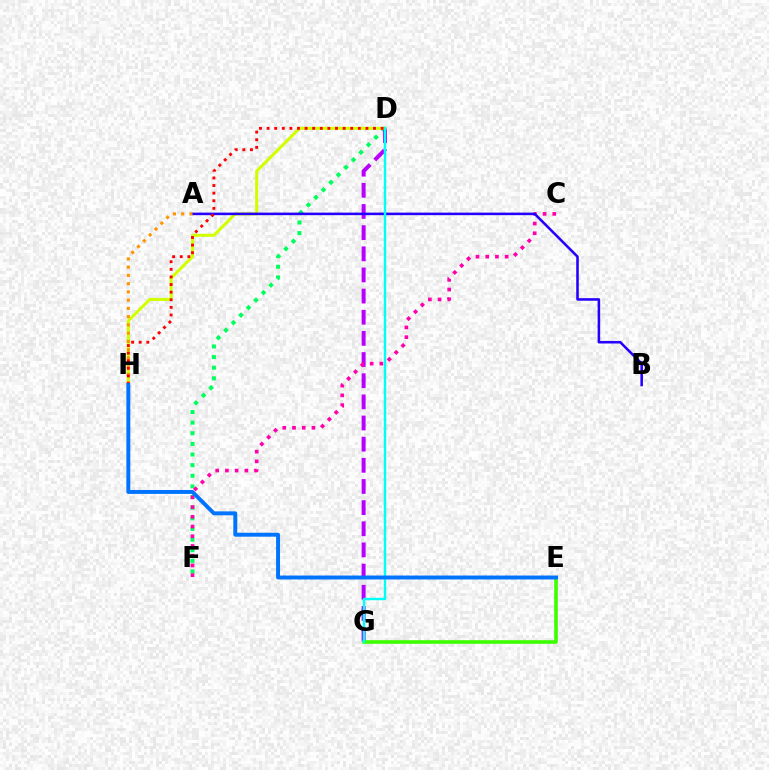{('D', 'F'): [{'color': '#00ff5c', 'line_style': 'dotted', 'thickness': 2.89}], ('D', 'G'): [{'color': '#b900ff', 'line_style': 'dashed', 'thickness': 2.87}, {'color': '#00fff6', 'line_style': 'solid', 'thickness': 1.75}], ('C', 'F'): [{'color': '#ff00ac', 'line_style': 'dotted', 'thickness': 2.64}], ('D', 'H'): [{'color': '#d1ff00', 'line_style': 'solid', 'thickness': 2.19}, {'color': '#ff0000', 'line_style': 'dotted', 'thickness': 2.07}], ('E', 'G'): [{'color': '#3dff00', 'line_style': 'solid', 'thickness': 2.62}], ('A', 'B'): [{'color': '#2500ff', 'line_style': 'solid', 'thickness': 1.84}], ('A', 'H'): [{'color': '#ff9400', 'line_style': 'dotted', 'thickness': 2.24}], ('E', 'H'): [{'color': '#0074ff', 'line_style': 'solid', 'thickness': 2.83}]}